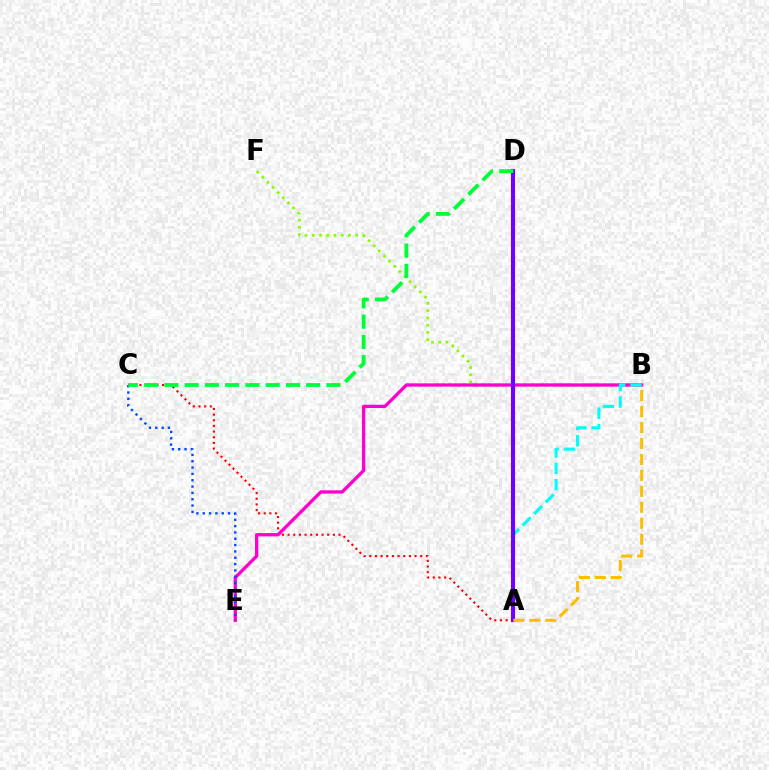{('A', 'C'): [{'color': '#ff0000', 'line_style': 'dotted', 'thickness': 1.54}], ('B', 'F'): [{'color': '#84ff00', 'line_style': 'dotted', 'thickness': 1.97}], ('B', 'E'): [{'color': '#ff00cf', 'line_style': 'solid', 'thickness': 2.38}], ('C', 'E'): [{'color': '#004bff', 'line_style': 'dotted', 'thickness': 1.72}], ('A', 'B'): [{'color': '#00fff6', 'line_style': 'dashed', 'thickness': 2.22}, {'color': '#ffbd00', 'line_style': 'dashed', 'thickness': 2.17}], ('A', 'D'): [{'color': '#7200ff', 'line_style': 'solid', 'thickness': 2.97}], ('C', 'D'): [{'color': '#00ff39', 'line_style': 'dashed', 'thickness': 2.75}]}